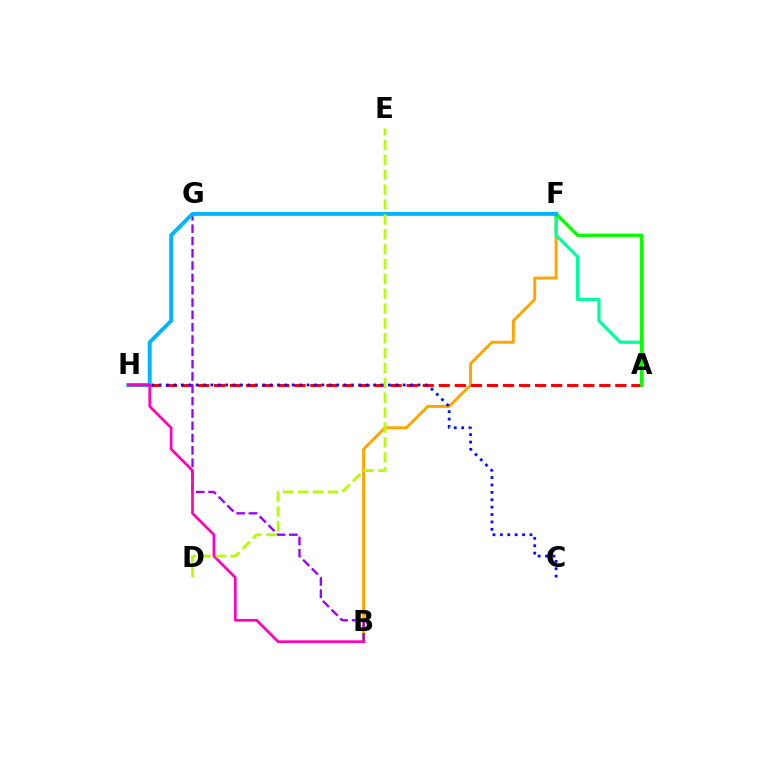{('B', 'F'): [{'color': '#ffa500', 'line_style': 'solid', 'thickness': 2.12}], ('A', 'F'): [{'color': '#00ff9d', 'line_style': 'solid', 'thickness': 2.31}, {'color': '#08ff00', 'line_style': 'solid', 'thickness': 2.4}], ('A', 'H'): [{'color': '#ff0000', 'line_style': 'dashed', 'thickness': 2.18}], ('B', 'G'): [{'color': '#9b00ff', 'line_style': 'dashed', 'thickness': 1.67}], ('C', 'H'): [{'color': '#0010ff', 'line_style': 'dotted', 'thickness': 2.01}], ('F', 'H'): [{'color': '#00b5ff', 'line_style': 'solid', 'thickness': 2.81}], ('B', 'H'): [{'color': '#ff00bd', 'line_style': 'solid', 'thickness': 1.94}], ('D', 'E'): [{'color': '#b3ff00', 'line_style': 'dashed', 'thickness': 2.02}]}